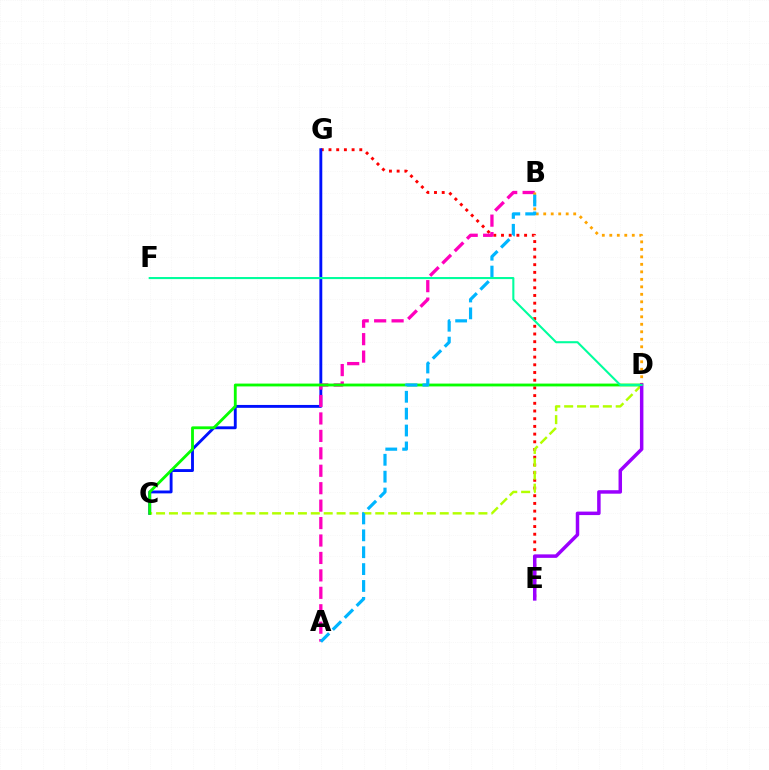{('E', 'G'): [{'color': '#ff0000', 'line_style': 'dotted', 'thickness': 2.09}], ('C', 'G'): [{'color': '#0010ff', 'line_style': 'solid', 'thickness': 2.07}], ('A', 'B'): [{'color': '#ff00bd', 'line_style': 'dashed', 'thickness': 2.37}, {'color': '#00b5ff', 'line_style': 'dashed', 'thickness': 2.29}], ('C', 'D'): [{'color': '#b3ff00', 'line_style': 'dashed', 'thickness': 1.75}, {'color': '#08ff00', 'line_style': 'solid', 'thickness': 2.04}], ('B', 'D'): [{'color': '#ffa500', 'line_style': 'dotted', 'thickness': 2.04}], ('D', 'E'): [{'color': '#9b00ff', 'line_style': 'solid', 'thickness': 2.51}], ('D', 'F'): [{'color': '#00ff9d', 'line_style': 'solid', 'thickness': 1.5}]}